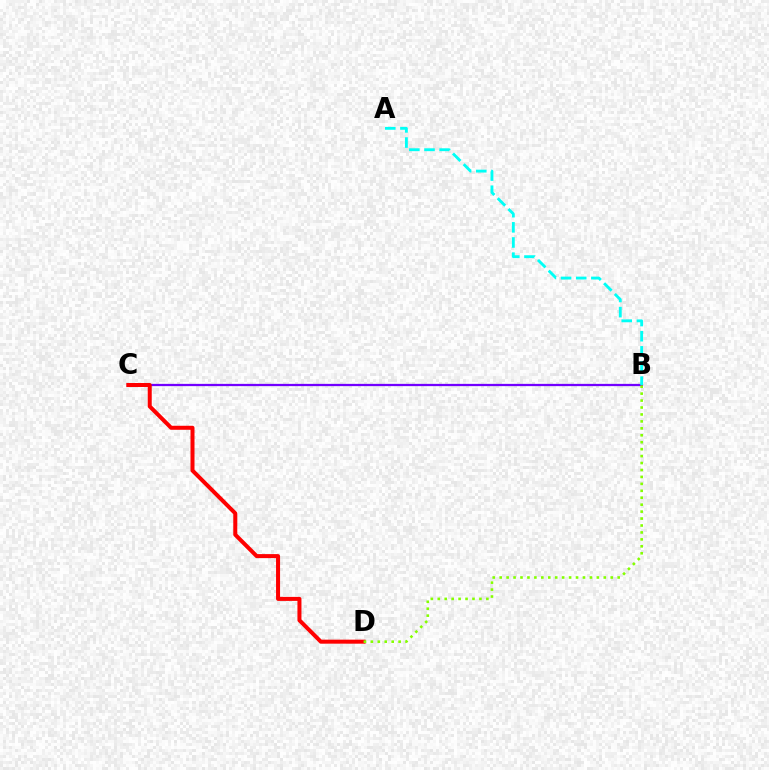{('B', 'C'): [{'color': '#7200ff', 'line_style': 'solid', 'thickness': 1.63}], ('A', 'B'): [{'color': '#00fff6', 'line_style': 'dashed', 'thickness': 2.06}], ('C', 'D'): [{'color': '#ff0000', 'line_style': 'solid', 'thickness': 2.89}], ('B', 'D'): [{'color': '#84ff00', 'line_style': 'dotted', 'thickness': 1.89}]}